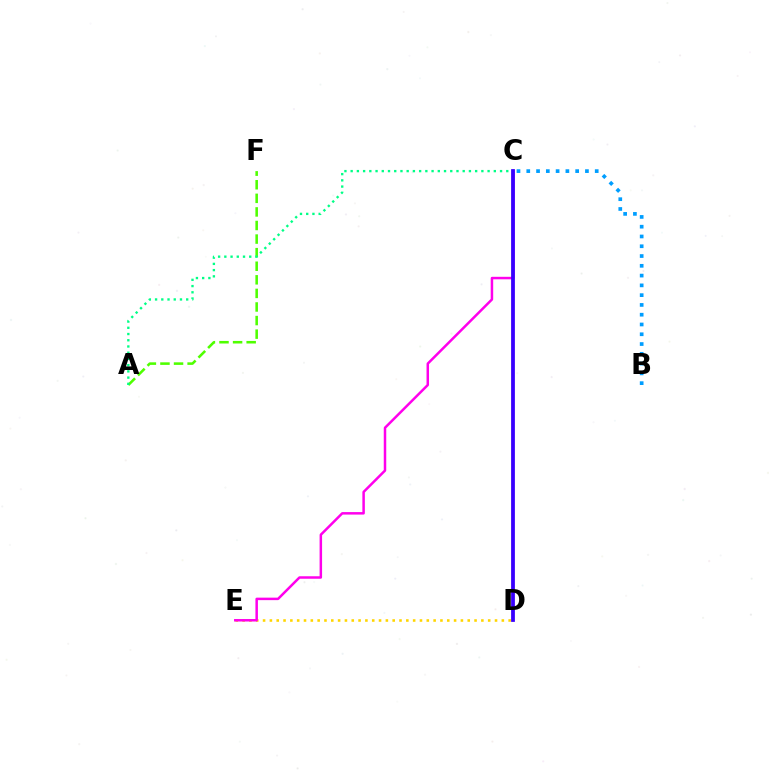{('C', 'D'): [{'color': '#ff0000', 'line_style': 'solid', 'thickness': 1.61}, {'color': '#3700ff', 'line_style': 'solid', 'thickness': 2.7}], ('D', 'E'): [{'color': '#ffd500', 'line_style': 'dotted', 'thickness': 1.85}], ('C', 'E'): [{'color': '#ff00ed', 'line_style': 'solid', 'thickness': 1.8}], ('A', 'F'): [{'color': '#4fff00', 'line_style': 'dashed', 'thickness': 1.84}], ('A', 'C'): [{'color': '#00ff86', 'line_style': 'dotted', 'thickness': 1.69}], ('B', 'C'): [{'color': '#009eff', 'line_style': 'dotted', 'thickness': 2.66}]}